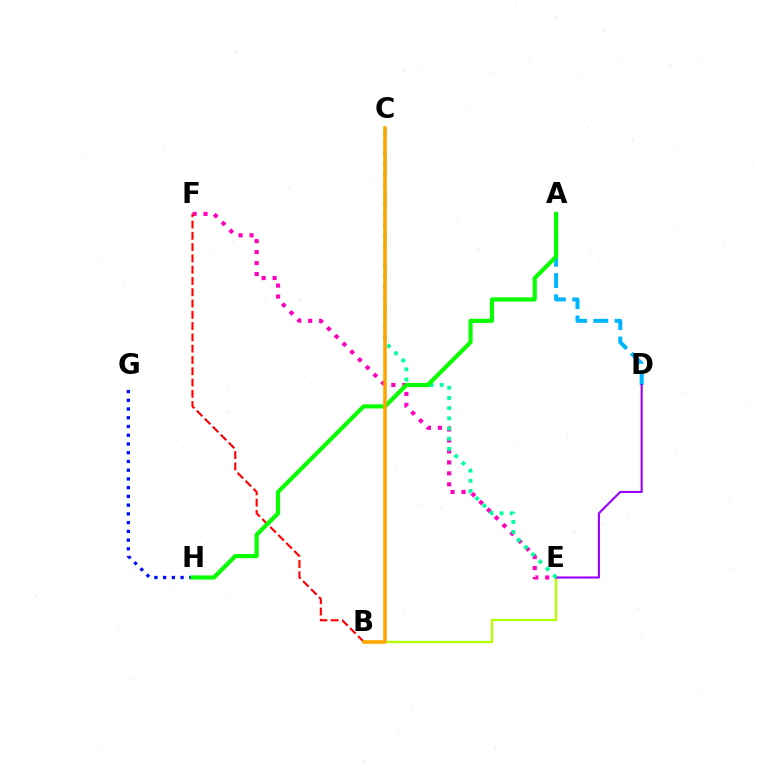{('G', 'H'): [{'color': '#0010ff', 'line_style': 'dotted', 'thickness': 2.37}], ('A', 'D'): [{'color': '#00b5ff', 'line_style': 'dashed', 'thickness': 2.89}], ('E', 'F'): [{'color': '#ff00bd', 'line_style': 'dotted', 'thickness': 2.98}], ('B', 'E'): [{'color': '#b3ff00', 'line_style': 'solid', 'thickness': 1.69}], ('D', 'E'): [{'color': '#9b00ff', 'line_style': 'solid', 'thickness': 1.53}], ('C', 'E'): [{'color': '#00ff9d', 'line_style': 'dotted', 'thickness': 2.77}], ('B', 'F'): [{'color': '#ff0000', 'line_style': 'dashed', 'thickness': 1.53}], ('A', 'H'): [{'color': '#08ff00', 'line_style': 'solid', 'thickness': 2.98}], ('B', 'C'): [{'color': '#ffa500', 'line_style': 'solid', 'thickness': 2.56}]}